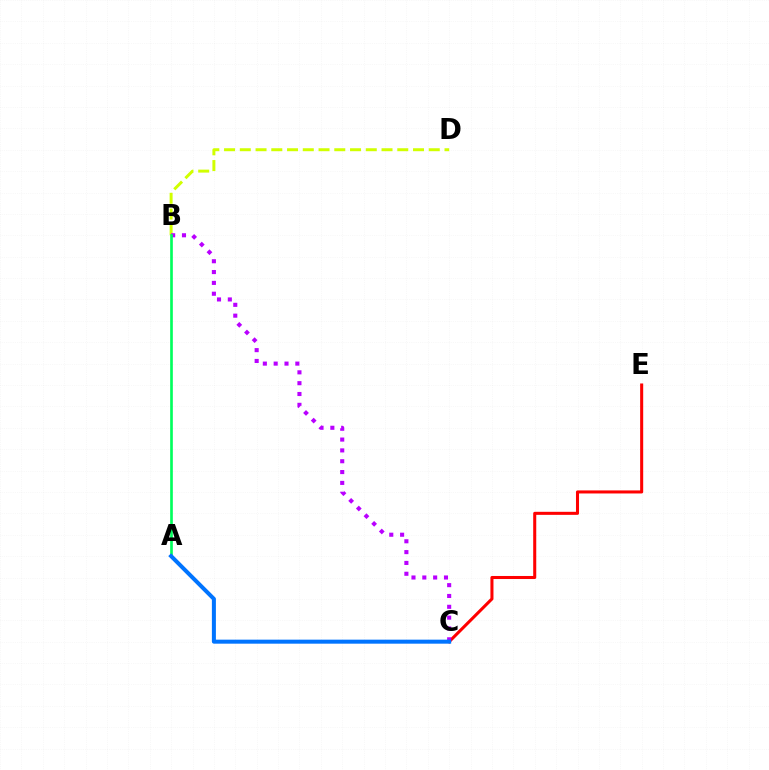{('C', 'E'): [{'color': '#ff0000', 'line_style': 'solid', 'thickness': 2.19}], ('B', 'D'): [{'color': '#d1ff00', 'line_style': 'dashed', 'thickness': 2.14}], ('B', 'C'): [{'color': '#b900ff', 'line_style': 'dotted', 'thickness': 2.94}], ('A', 'B'): [{'color': '#00ff5c', 'line_style': 'solid', 'thickness': 1.92}], ('A', 'C'): [{'color': '#0074ff', 'line_style': 'solid', 'thickness': 2.89}]}